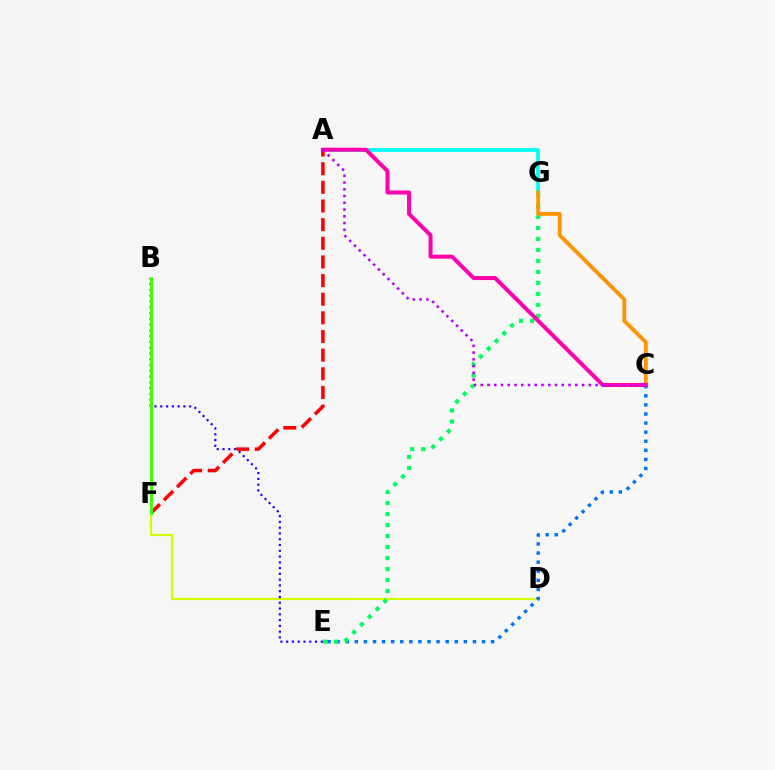{('D', 'F'): [{'color': '#d1ff00', 'line_style': 'solid', 'thickness': 1.57}], ('B', 'E'): [{'color': '#2500ff', 'line_style': 'dotted', 'thickness': 1.57}], ('C', 'E'): [{'color': '#0074ff', 'line_style': 'dotted', 'thickness': 2.47}], ('E', 'G'): [{'color': '#00ff5c', 'line_style': 'dotted', 'thickness': 2.99}], ('A', 'G'): [{'color': '#00fff6', 'line_style': 'solid', 'thickness': 2.67}], ('A', 'F'): [{'color': '#ff0000', 'line_style': 'dashed', 'thickness': 2.53}], ('B', 'F'): [{'color': '#3dff00', 'line_style': 'solid', 'thickness': 2.11}], ('C', 'G'): [{'color': '#ff9400', 'line_style': 'solid', 'thickness': 2.78}], ('A', 'C'): [{'color': '#ff00ac', 'line_style': 'solid', 'thickness': 2.87}, {'color': '#b900ff', 'line_style': 'dotted', 'thickness': 1.83}]}